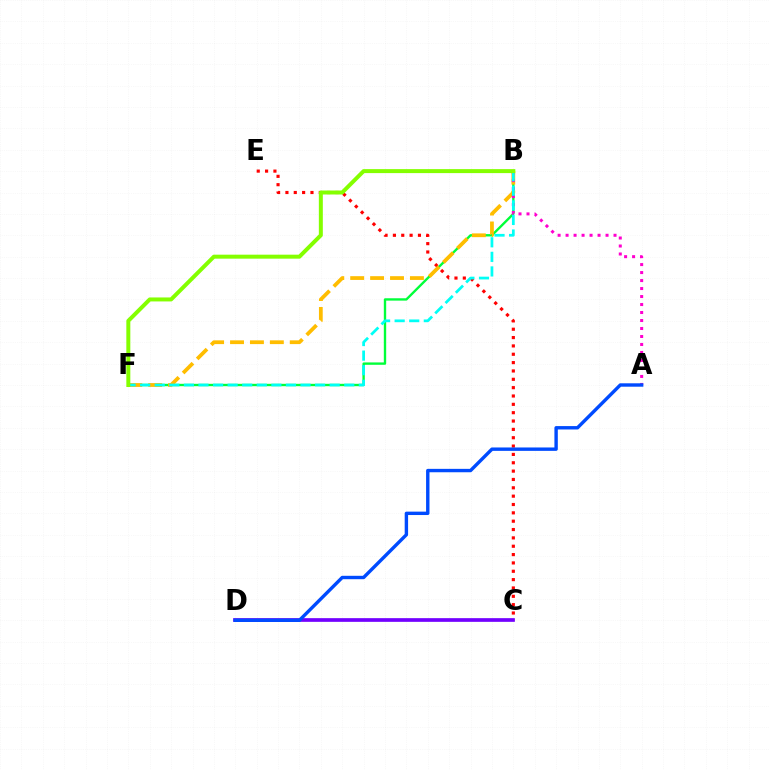{('C', 'E'): [{'color': '#ff0000', 'line_style': 'dotted', 'thickness': 2.27}], ('B', 'F'): [{'color': '#00ff39', 'line_style': 'solid', 'thickness': 1.7}, {'color': '#ffbd00', 'line_style': 'dashed', 'thickness': 2.7}, {'color': '#00fff6', 'line_style': 'dashed', 'thickness': 1.98}, {'color': '#84ff00', 'line_style': 'solid', 'thickness': 2.87}], ('A', 'B'): [{'color': '#ff00cf', 'line_style': 'dotted', 'thickness': 2.17}], ('C', 'D'): [{'color': '#7200ff', 'line_style': 'solid', 'thickness': 2.65}], ('A', 'D'): [{'color': '#004bff', 'line_style': 'solid', 'thickness': 2.45}]}